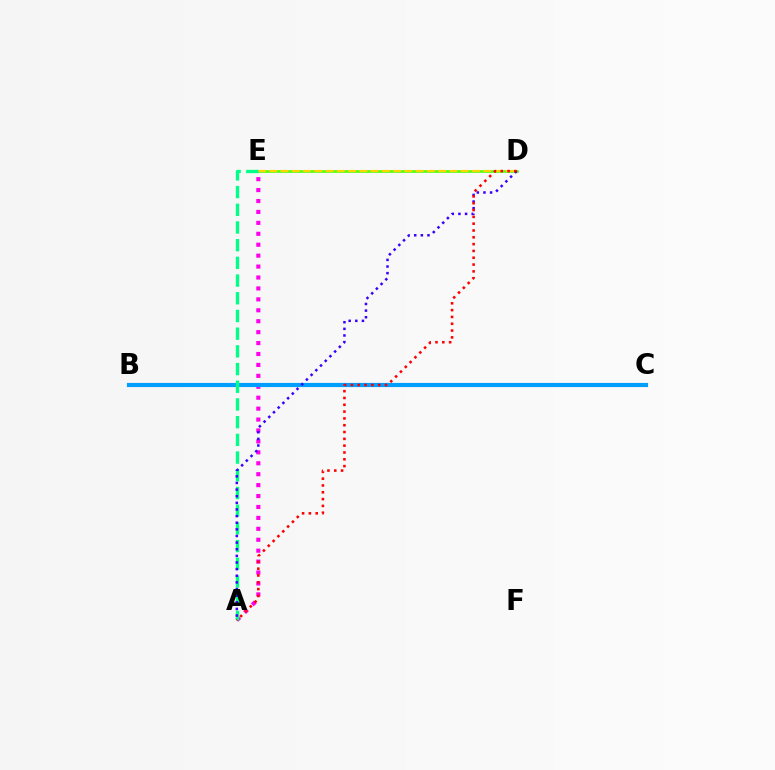{('A', 'E'): [{'color': '#ff00ed', 'line_style': 'dotted', 'thickness': 2.97}, {'color': '#00ff86', 'line_style': 'dashed', 'thickness': 2.4}], ('D', 'E'): [{'color': '#4fff00', 'line_style': 'solid', 'thickness': 1.87}, {'color': '#ffd500', 'line_style': 'dashed', 'thickness': 1.53}], ('B', 'C'): [{'color': '#009eff', 'line_style': 'solid', 'thickness': 2.99}], ('A', 'D'): [{'color': '#3700ff', 'line_style': 'dotted', 'thickness': 1.8}, {'color': '#ff0000', 'line_style': 'dotted', 'thickness': 1.85}]}